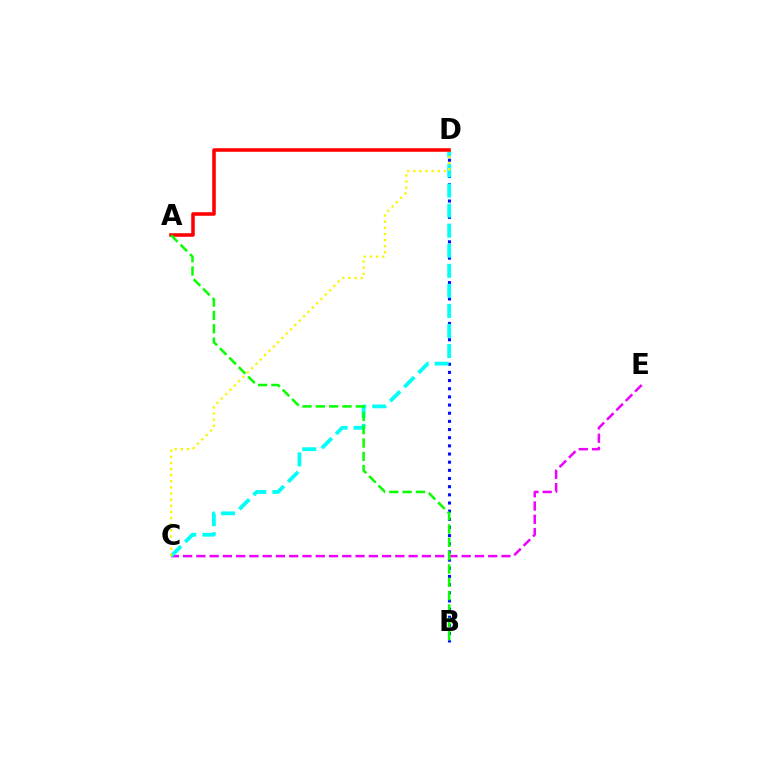{('C', 'E'): [{'color': '#ee00ff', 'line_style': 'dashed', 'thickness': 1.8}], ('B', 'D'): [{'color': '#0010ff', 'line_style': 'dotted', 'thickness': 2.22}], ('C', 'D'): [{'color': '#00fff6', 'line_style': 'dashed', 'thickness': 2.72}, {'color': '#fcf500', 'line_style': 'dotted', 'thickness': 1.66}], ('A', 'D'): [{'color': '#ff0000', 'line_style': 'solid', 'thickness': 2.55}], ('A', 'B'): [{'color': '#08ff00', 'line_style': 'dashed', 'thickness': 1.81}]}